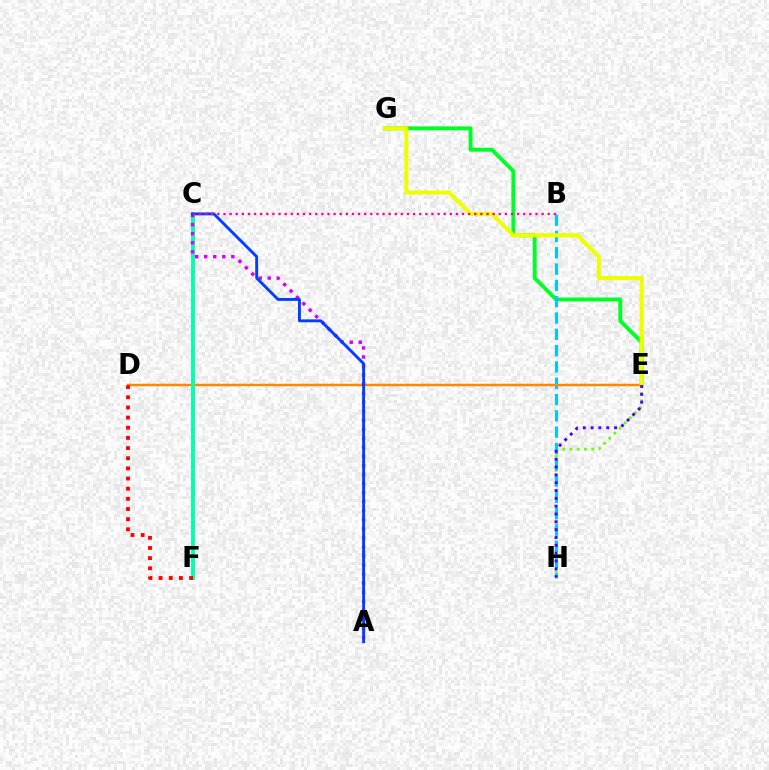{('E', 'G'): [{'color': '#00ff27', 'line_style': 'solid', 'thickness': 2.79}, {'color': '#eeff00', 'line_style': 'solid', 'thickness': 2.93}], ('E', 'H'): [{'color': '#66ff00', 'line_style': 'dotted', 'thickness': 1.96}, {'color': '#4f00ff', 'line_style': 'dotted', 'thickness': 2.13}], ('B', 'H'): [{'color': '#00c7ff', 'line_style': 'dashed', 'thickness': 2.22}], ('D', 'E'): [{'color': '#ff8800', 'line_style': 'solid', 'thickness': 1.78}], ('C', 'F'): [{'color': '#00ffaf', 'line_style': 'solid', 'thickness': 2.79}], ('A', 'C'): [{'color': '#d600ff', 'line_style': 'dotted', 'thickness': 2.46}, {'color': '#003fff', 'line_style': 'solid', 'thickness': 2.07}], ('B', 'C'): [{'color': '#ff00a0', 'line_style': 'dotted', 'thickness': 1.66}], ('D', 'F'): [{'color': '#ff0000', 'line_style': 'dotted', 'thickness': 2.76}]}